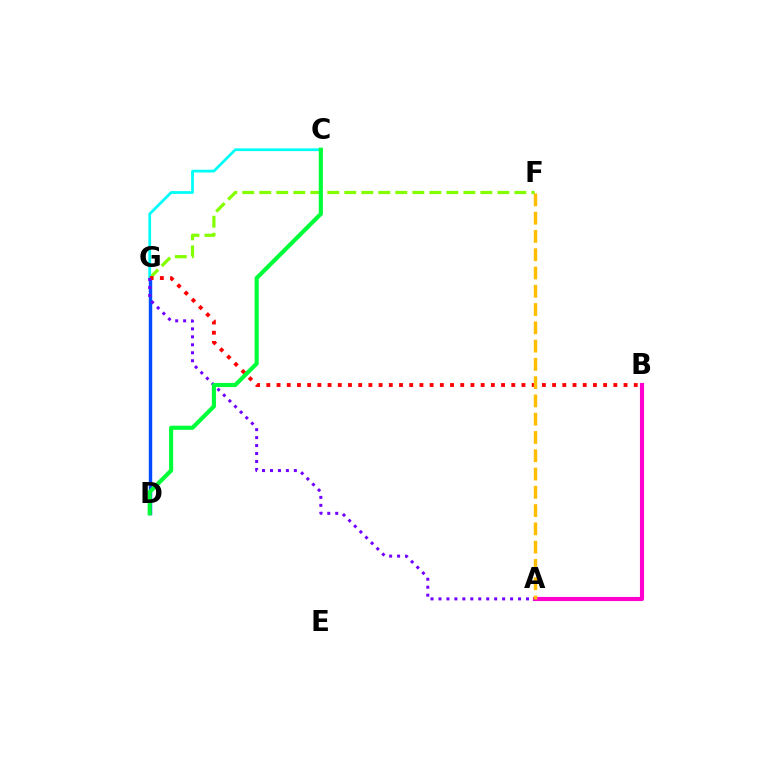{('D', 'G'): [{'color': '#004bff', 'line_style': 'solid', 'thickness': 2.47}], ('F', 'G'): [{'color': '#84ff00', 'line_style': 'dashed', 'thickness': 2.31}], ('C', 'G'): [{'color': '#00fff6', 'line_style': 'solid', 'thickness': 1.98}], ('B', 'G'): [{'color': '#ff0000', 'line_style': 'dotted', 'thickness': 2.77}], ('A', 'B'): [{'color': '#ff00cf', 'line_style': 'solid', 'thickness': 2.97}], ('A', 'G'): [{'color': '#7200ff', 'line_style': 'dotted', 'thickness': 2.16}], ('A', 'F'): [{'color': '#ffbd00', 'line_style': 'dashed', 'thickness': 2.48}], ('C', 'D'): [{'color': '#00ff39', 'line_style': 'solid', 'thickness': 2.98}]}